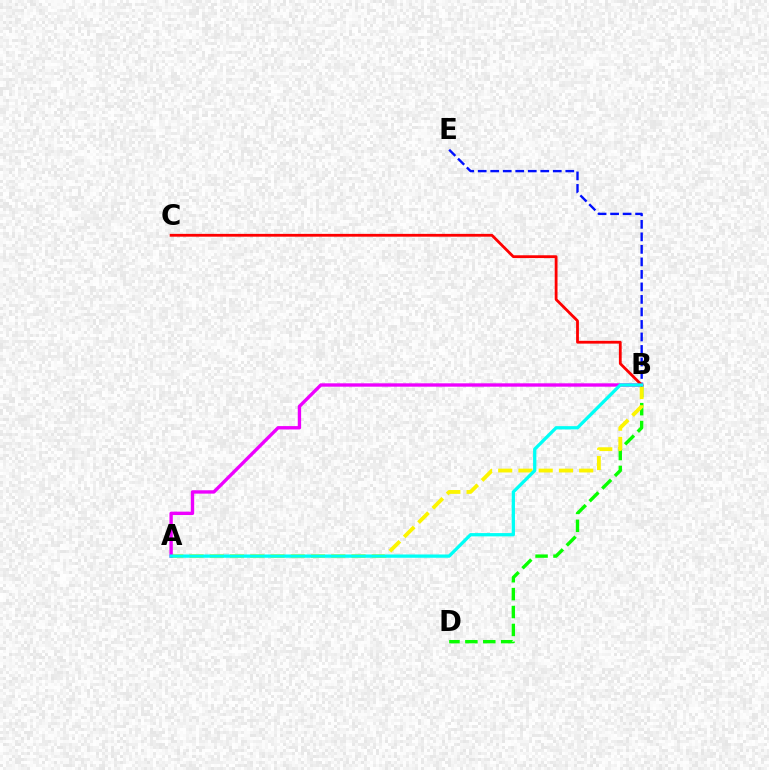{('B', 'E'): [{'color': '#0010ff', 'line_style': 'dashed', 'thickness': 1.7}], ('B', 'D'): [{'color': '#08ff00', 'line_style': 'dashed', 'thickness': 2.43}], ('A', 'B'): [{'color': '#fcf500', 'line_style': 'dashed', 'thickness': 2.75}, {'color': '#ee00ff', 'line_style': 'solid', 'thickness': 2.42}, {'color': '#00fff6', 'line_style': 'solid', 'thickness': 2.36}], ('B', 'C'): [{'color': '#ff0000', 'line_style': 'solid', 'thickness': 2.01}]}